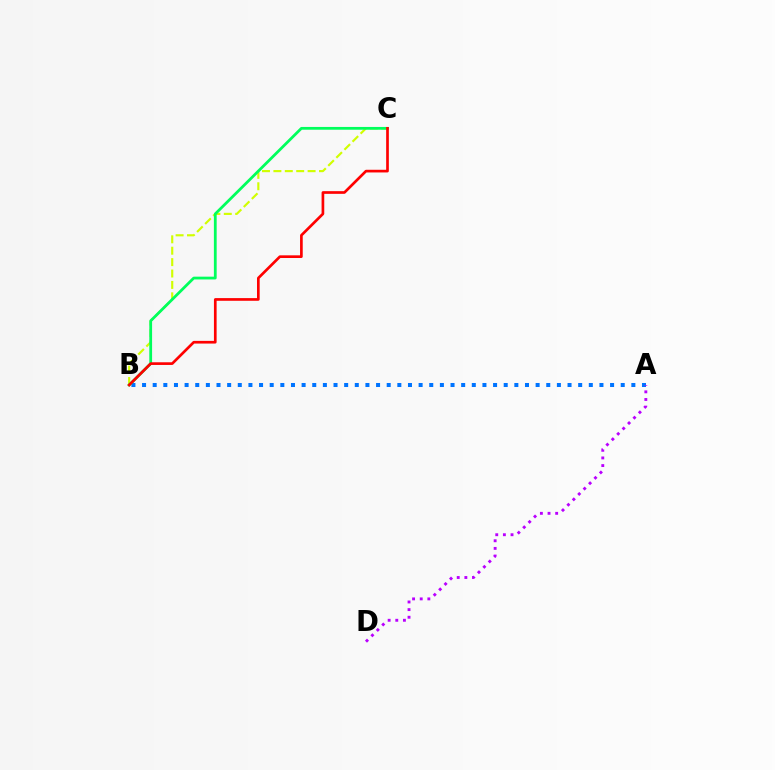{('B', 'C'): [{'color': '#d1ff00', 'line_style': 'dashed', 'thickness': 1.55}, {'color': '#00ff5c', 'line_style': 'solid', 'thickness': 2.0}, {'color': '#ff0000', 'line_style': 'solid', 'thickness': 1.93}], ('A', 'B'): [{'color': '#0074ff', 'line_style': 'dotted', 'thickness': 2.89}], ('A', 'D'): [{'color': '#b900ff', 'line_style': 'dotted', 'thickness': 2.08}]}